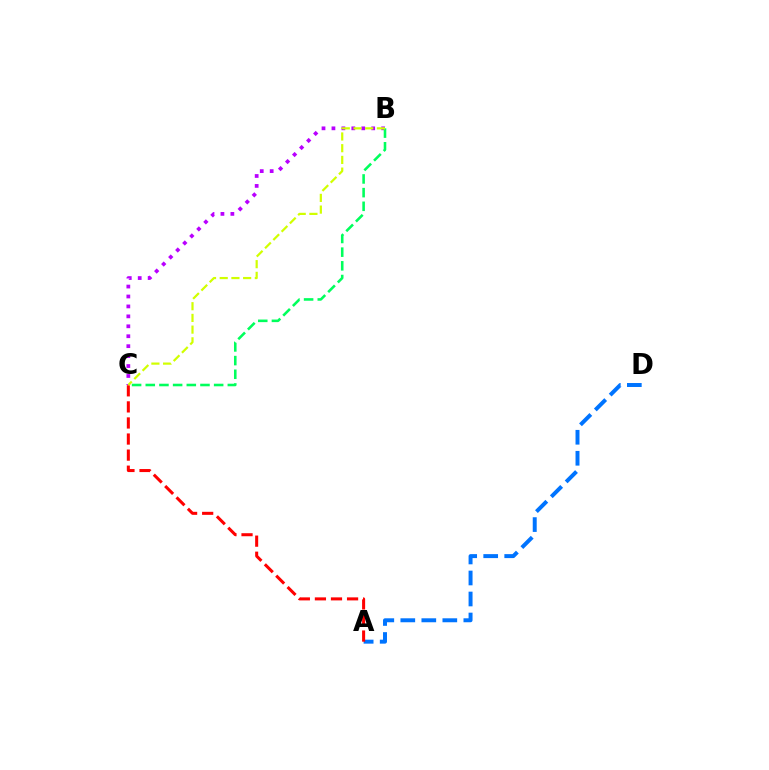{('A', 'D'): [{'color': '#0074ff', 'line_style': 'dashed', 'thickness': 2.85}], ('A', 'C'): [{'color': '#ff0000', 'line_style': 'dashed', 'thickness': 2.18}], ('B', 'C'): [{'color': '#b900ff', 'line_style': 'dotted', 'thickness': 2.7}, {'color': '#00ff5c', 'line_style': 'dashed', 'thickness': 1.86}, {'color': '#d1ff00', 'line_style': 'dashed', 'thickness': 1.59}]}